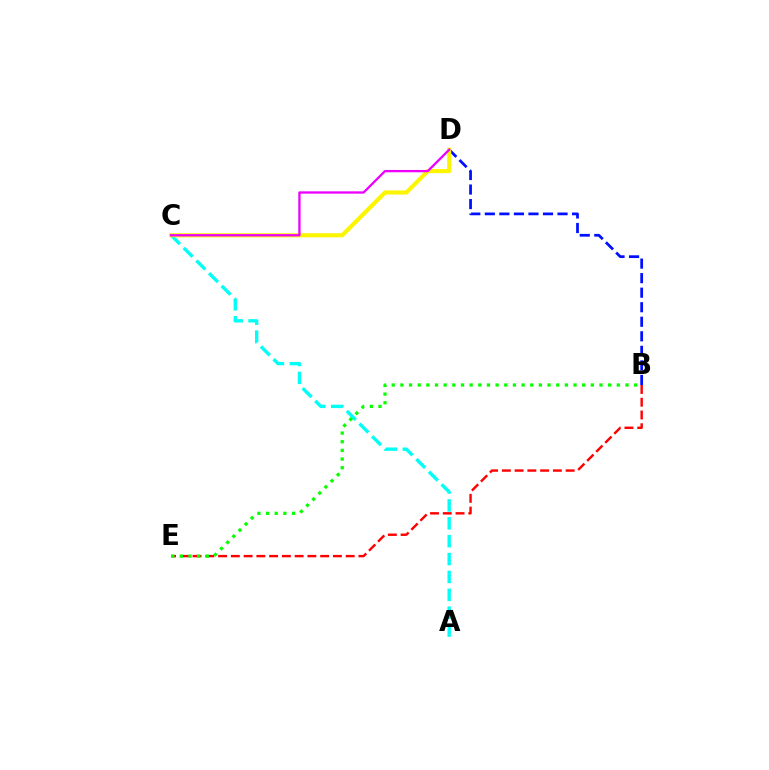{('B', 'D'): [{'color': '#0010ff', 'line_style': 'dashed', 'thickness': 1.98}], ('A', 'C'): [{'color': '#00fff6', 'line_style': 'dashed', 'thickness': 2.43}], ('B', 'E'): [{'color': '#ff0000', 'line_style': 'dashed', 'thickness': 1.73}, {'color': '#08ff00', 'line_style': 'dotted', 'thickness': 2.35}], ('C', 'D'): [{'color': '#fcf500', 'line_style': 'solid', 'thickness': 2.97}, {'color': '#ee00ff', 'line_style': 'solid', 'thickness': 1.66}]}